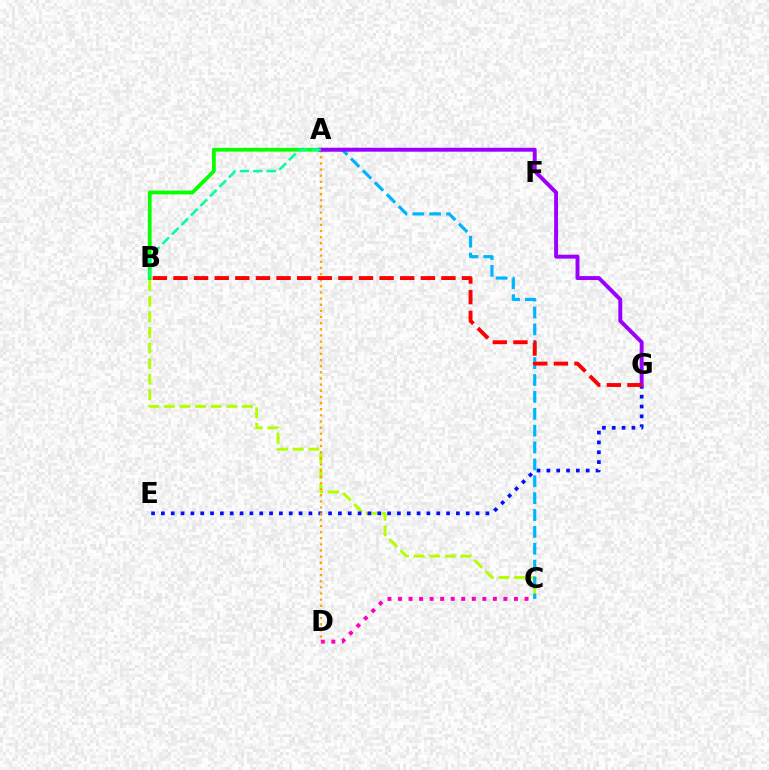{('A', 'B'): [{'color': '#08ff00', 'line_style': 'solid', 'thickness': 2.72}, {'color': '#00ff9d', 'line_style': 'dashed', 'thickness': 1.83}], ('B', 'C'): [{'color': '#b3ff00', 'line_style': 'dashed', 'thickness': 2.12}], ('A', 'C'): [{'color': '#00b5ff', 'line_style': 'dashed', 'thickness': 2.29}], ('C', 'D'): [{'color': '#ff00bd', 'line_style': 'dotted', 'thickness': 2.86}], ('E', 'G'): [{'color': '#0010ff', 'line_style': 'dotted', 'thickness': 2.67}], ('A', 'D'): [{'color': '#ffa500', 'line_style': 'dotted', 'thickness': 1.67}], ('A', 'G'): [{'color': '#9b00ff', 'line_style': 'solid', 'thickness': 2.83}], ('B', 'G'): [{'color': '#ff0000', 'line_style': 'dashed', 'thickness': 2.8}]}